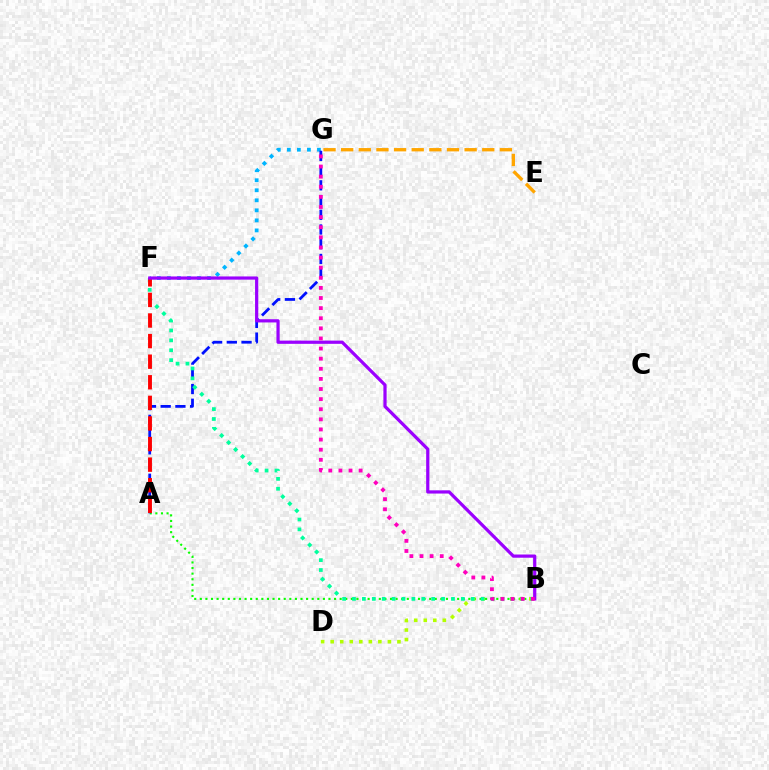{('A', 'B'): [{'color': '#08ff00', 'line_style': 'dotted', 'thickness': 1.52}], ('F', 'G'): [{'color': '#00b5ff', 'line_style': 'dotted', 'thickness': 2.73}], ('A', 'G'): [{'color': '#0010ff', 'line_style': 'dashed', 'thickness': 2.0}], ('E', 'G'): [{'color': '#ffa500', 'line_style': 'dashed', 'thickness': 2.4}], ('B', 'D'): [{'color': '#b3ff00', 'line_style': 'dotted', 'thickness': 2.59}], ('B', 'F'): [{'color': '#00ff9d', 'line_style': 'dotted', 'thickness': 2.69}, {'color': '#9b00ff', 'line_style': 'solid', 'thickness': 2.32}], ('A', 'F'): [{'color': '#ff0000', 'line_style': 'dashed', 'thickness': 2.8}], ('B', 'G'): [{'color': '#ff00bd', 'line_style': 'dotted', 'thickness': 2.75}]}